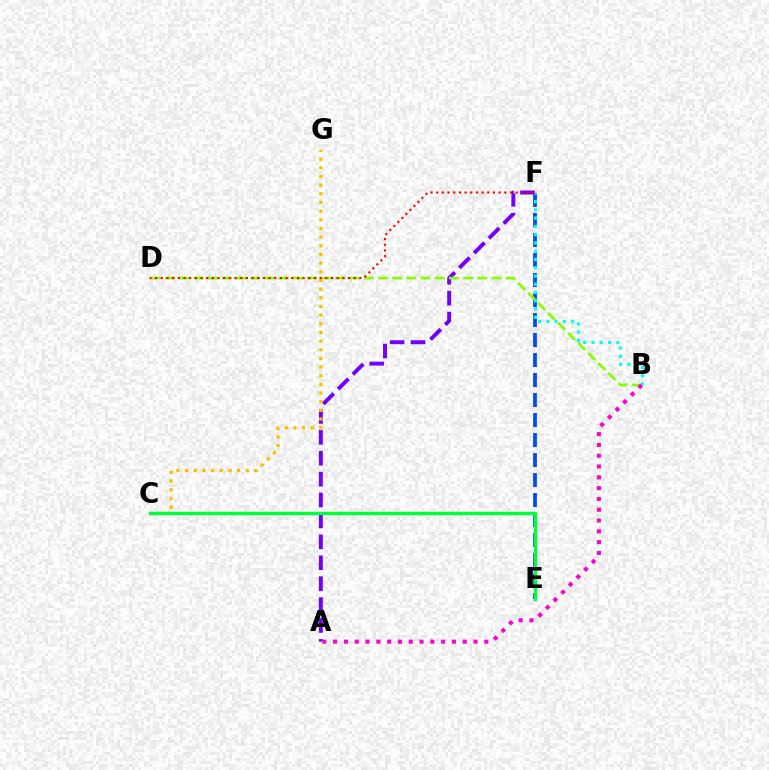{('E', 'F'): [{'color': '#004bff', 'line_style': 'dashed', 'thickness': 2.72}], ('B', 'F'): [{'color': '#00fff6', 'line_style': 'dotted', 'thickness': 2.25}], ('A', 'F'): [{'color': '#7200ff', 'line_style': 'dashed', 'thickness': 2.84}], ('B', 'D'): [{'color': '#84ff00', 'line_style': 'dashed', 'thickness': 1.93}], ('A', 'B'): [{'color': '#ff00cf', 'line_style': 'dotted', 'thickness': 2.93}], ('C', 'G'): [{'color': '#ffbd00', 'line_style': 'dotted', 'thickness': 2.35}], ('D', 'F'): [{'color': '#ff0000', 'line_style': 'dotted', 'thickness': 1.54}], ('C', 'E'): [{'color': '#00ff39', 'line_style': 'solid', 'thickness': 2.42}]}